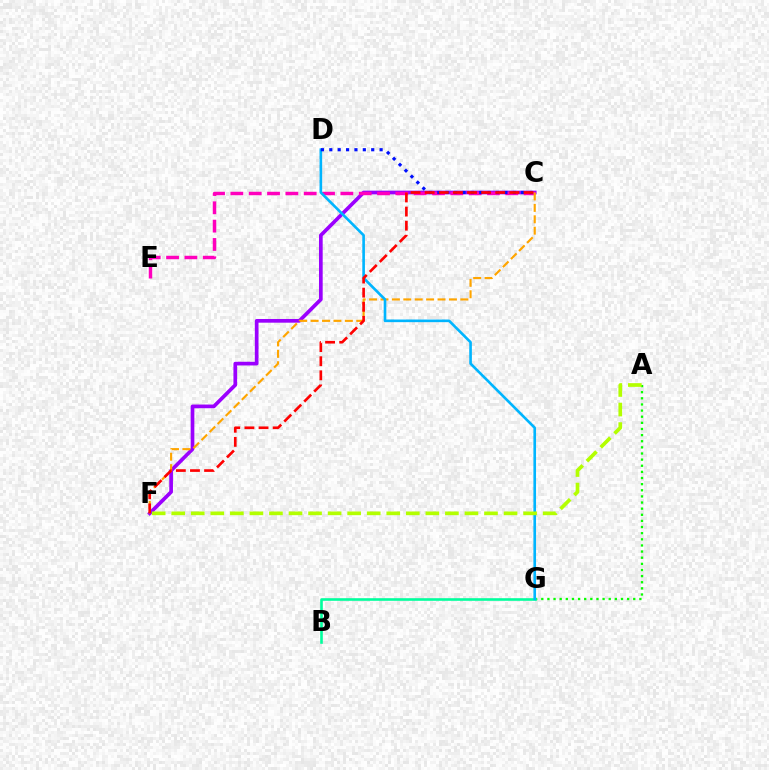{('C', 'F'): [{'color': '#9b00ff', 'line_style': 'solid', 'thickness': 2.66}, {'color': '#ffa500', 'line_style': 'dashed', 'thickness': 1.55}, {'color': '#ff0000', 'line_style': 'dashed', 'thickness': 1.92}], ('C', 'E'): [{'color': '#ff00bd', 'line_style': 'dashed', 'thickness': 2.49}], ('A', 'G'): [{'color': '#08ff00', 'line_style': 'dotted', 'thickness': 1.67}], ('B', 'G'): [{'color': '#00ff9d', 'line_style': 'solid', 'thickness': 1.88}], ('D', 'G'): [{'color': '#00b5ff', 'line_style': 'solid', 'thickness': 1.9}], ('C', 'D'): [{'color': '#0010ff', 'line_style': 'dotted', 'thickness': 2.28}], ('A', 'F'): [{'color': '#b3ff00', 'line_style': 'dashed', 'thickness': 2.66}]}